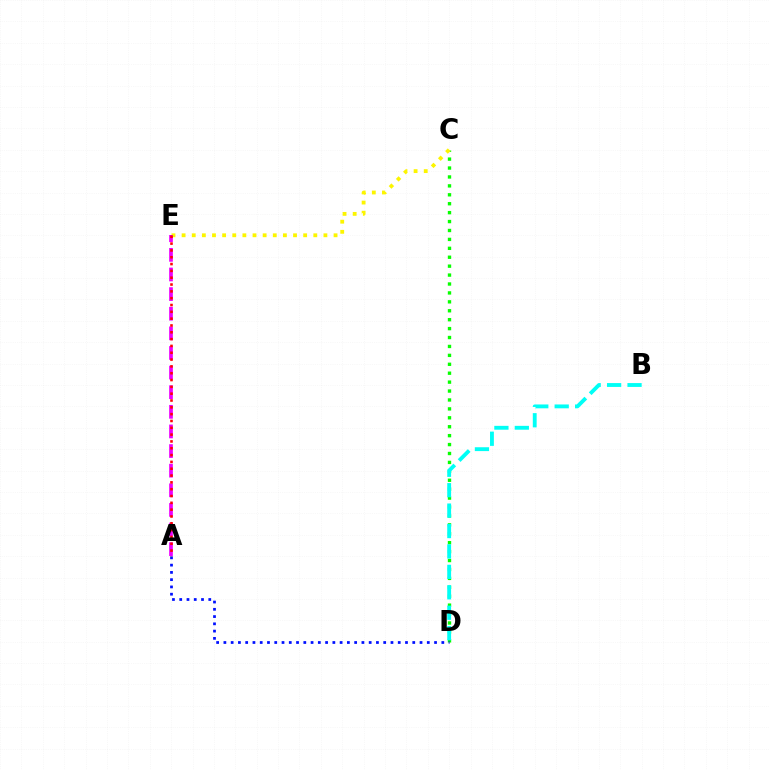{('C', 'D'): [{'color': '#08ff00', 'line_style': 'dotted', 'thickness': 2.42}], ('C', 'E'): [{'color': '#fcf500', 'line_style': 'dotted', 'thickness': 2.75}], ('A', 'E'): [{'color': '#ee00ff', 'line_style': 'dashed', 'thickness': 2.67}, {'color': '#ff0000', 'line_style': 'dotted', 'thickness': 1.85}], ('A', 'D'): [{'color': '#0010ff', 'line_style': 'dotted', 'thickness': 1.97}], ('B', 'D'): [{'color': '#00fff6', 'line_style': 'dashed', 'thickness': 2.77}]}